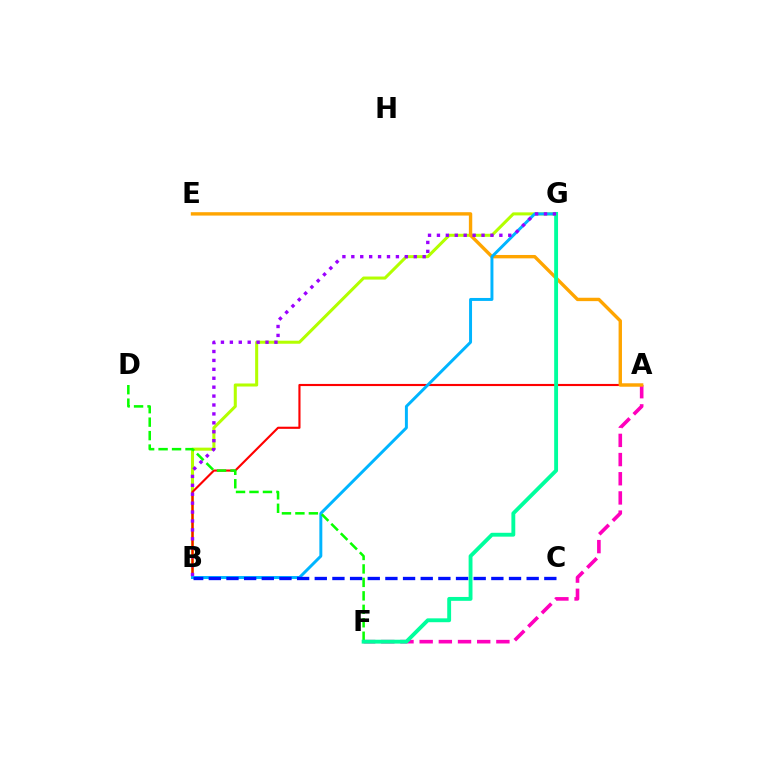{('A', 'F'): [{'color': '#ff00bd', 'line_style': 'dashed', 'thickness': 2.61}], ('B', 'G'): [{'color': '#b3ff00', 'line_style': 'solid', 'thickness': 2.19}, {'color': '#00b5ff', 'line_style': 'solid', 'thickness': 2.13}, {'color': '#9b00ff', 'line_style': 'dotted', 'thickness': 2.42}], ('A', 'B'): [{'color': '#ff0000', 'line_style': 'solid', 'thickness': 1.54}], ('A', 'E'): [{'color': '#ffa500', 'line_style': 'solid', 'thickness': 2.43}], ('D', 'F'): [{'color': '#08ff00', 'line_style': 'dashed', 'thickness': 1.83}], ('F', 'G'): [{'color': '#00ff9d', 'line_style': 'solid', 'thickness': 2.79}], ('B', 'C'): [{'color': '#0010ff', 'line_style': 'dashed', 'thickness': 2.4}]}